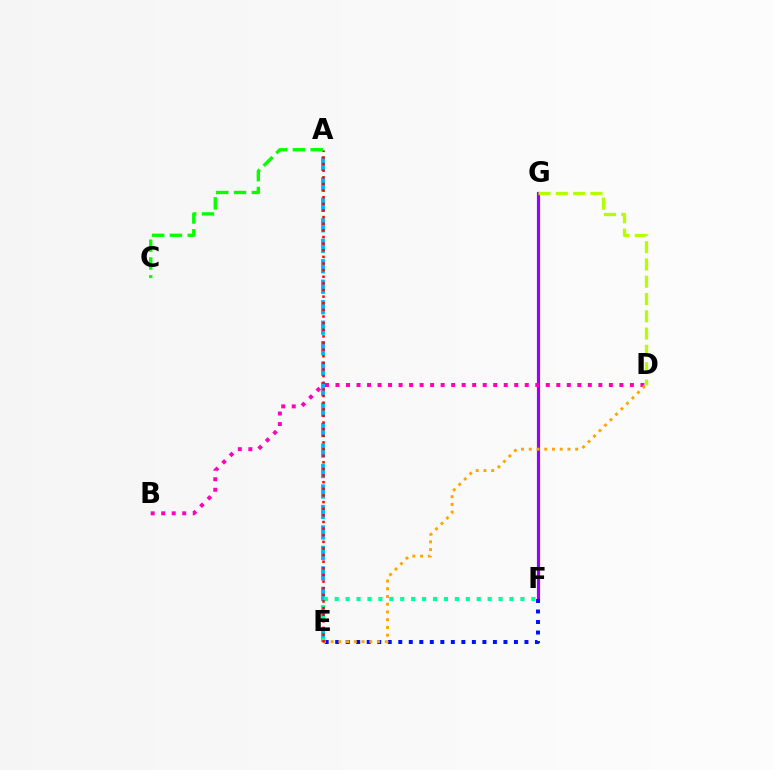{('F', 'G'): [{'color': '#9b00ff', 'line_style': 'solid', 'thickness': 2.28}], ('B', 'D'): [{'color': '#ff00bd', 'line_style': 'dotted', 'thickness': 2.86}], ('A', 'E'): [{'color': '#00b5ff', 'line_style': 'dashed', 'thickness': 2.78}, {'color': '#ff0000', 'line_style': 'dotted', 'thickness': 1.8}], ('D', 'G'): [{'color': '#b3ff00', 'line_style': 'dashed', 'thickness': 2.35}], ('E', 'F'): [{'color': '#00ff9d', 'line_style': 'dotted', 'thickness': 2.97}, {'color': '#0010ff', 'line_style': 'dotted', 'thickness': 2.86}], ('D', 'E'): [{'color': '#ffa500', 'line_style': 'dotted', 'thickness': 2.1}], ('A', 'C'): [{'color': '#08ff00', 'line_style': 'dashed', 'thickness': 2.42}]}